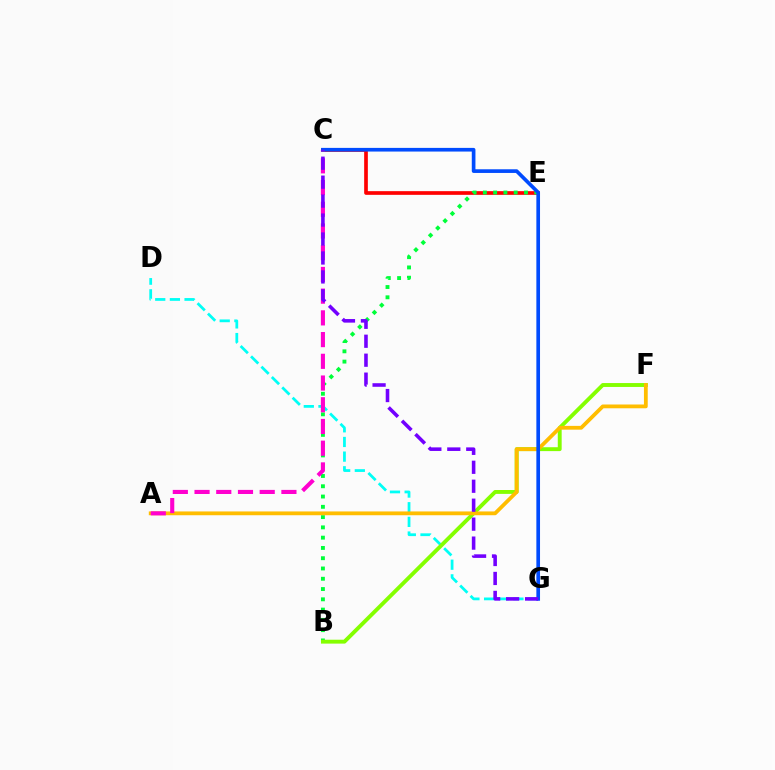{('C', 'E'): [{'color': '#ff0000', 'line_style': 'solid', 'thickness': 2.66}], ('D', 'G'): [{'color': '#00fff6', 'line_style': 'dashed', 'thickness': 1.99}], ('B', 'E'): [{'color': '#00ff39', 'line_style': 'dotted', 'thickness': 2.79}], ('B', 'F'): [{'color': '#84ff00', 'line_style': 'solid', 'thickness': 2.8}], ('A', 'F'): [{'color': '#ffbd00', 'line_style': 'solid', 'thickness': 2.73}], ('A', 'C'): [{'color': '#ff00cf', 'line_style': 'dashed', 'thickness': 2.95}], ('C', 'G'): [{'color': '#004bff', 'line_style': 'solid', 'thickness': 2.64}, {'color': '#7200ff', 'line_style': 'dashed', 'thickness': 2.58}]}